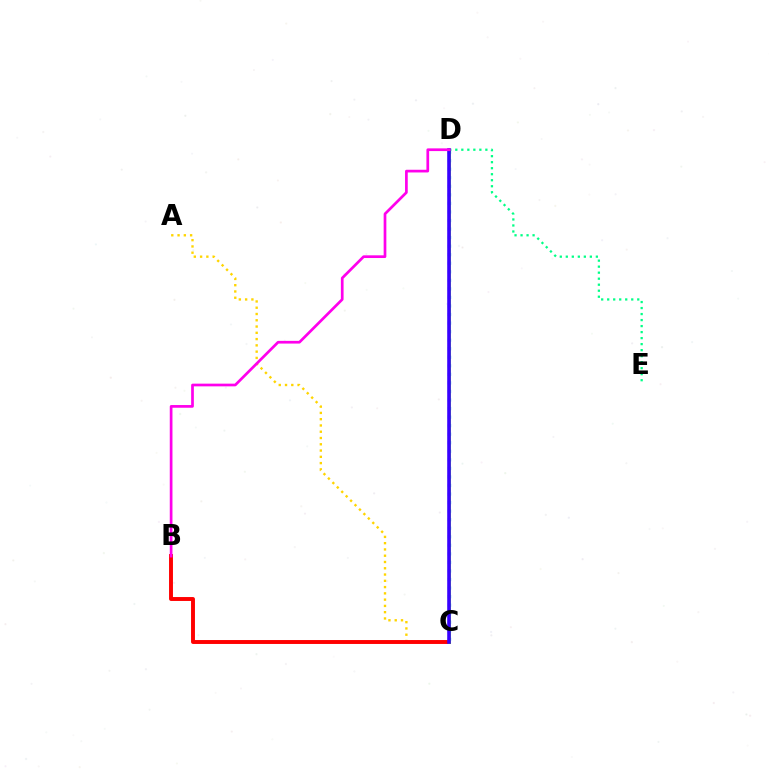{('A', 'C'): [{'color': '#ffd500', 'line_style': 'dotted', 'thickness': 1.7}], ('B', 'C'): [{'color': '#ff0000', 'line_style': 'solid', 'thickness': 2.82}], ('D', 'E'): [{'color': '#00ff86', 'line_style': 'dotted', 'thickness': 1.63}], ('C', 'D'): [{'color': '#009eff', 'line_style': 'dotted', 'thickness': 2.32}, {'color': '#4fff00', 'line_style': 'solid', 'thickness': 1.99}, {'color': '#3700ff', 'line_style': 'solid', 'thickness': 2.58}], ('B', 'D'): [{'color': '#ff00ed', 'line_style': 'solid', 'thickness': 1.95}]}